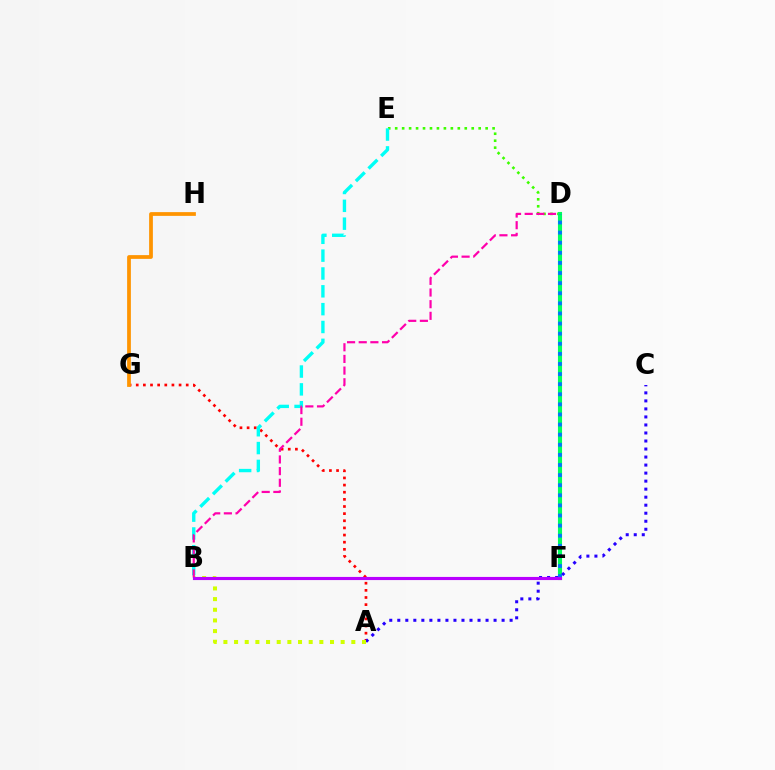{('D', 'E'): [{'color': '#3dff00', 'line_style': 'dotted', 'thickness': 1.89}], ('D', 'F'): [{'color': '#00ff5c', 'line_style': 'solid', 'thickness': 2.95}, {'color': '#0074ff', 'line_style': 'dotted', 'thickness': 2.74}], ('A', 'G'): [{'color': '#ff0000', 'line_style': 'dotted', 'thickness': 1.94}], ('G', 'H'): [{'color': '#ff9400', 'line_style': 'solid', 'thickness': 2.7}], ('A', 'C'): [{'color': '#2500ff', 'line_style': 'dotted', 'thickness': 2.18}], ('B', 'E'): [{'color': '#00fff6', 'line_style': 'dashed', 'thickness': 2.42}], ('A', 'B'): [{'color': '#d1ff00', 'line_style': 'dotted', 'thickness': 2.9}], ('B', 'D'): [{'color': '#ff00ac', 'line_style': 'dashed', 'thickness': 1.58}], ('B', 'F'): [{'color': '#b900ff', 'line_style': 'solid', 'thickness': 2.25}]}